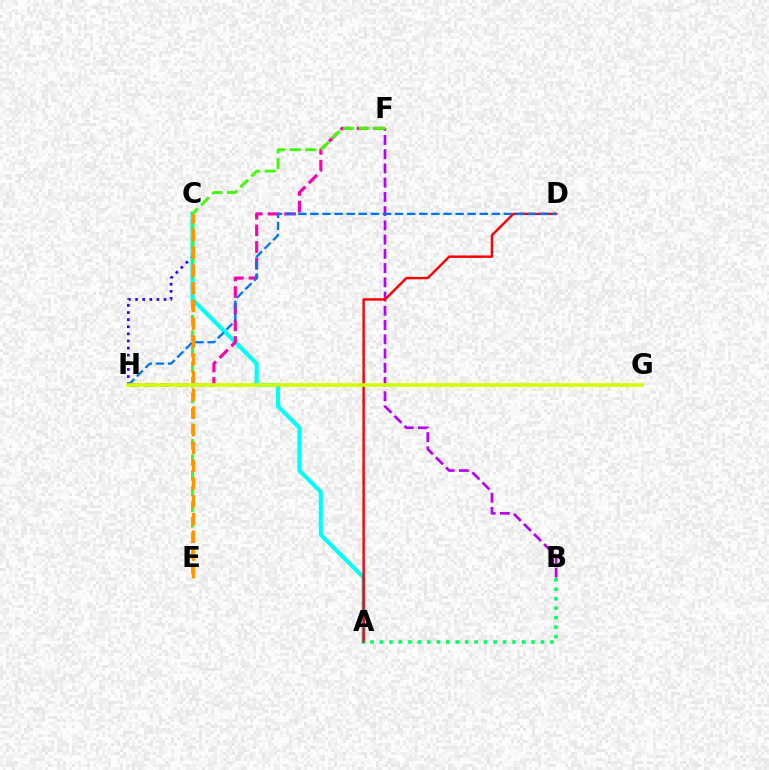{('B', 'F'): [{'color': '#b900ff', 'line_style': 'dashed', 'thickness': 1.93}], ('C', 'H'): [{'color': '#2500ff', 'line_style': 'dotted', 'thickness': 1.93}], ('A', 'C'): [{'color': '#00fff6', 'line_style': 'solid', 'thickness': 2.93}], ('A', 'D'): [{'color': '#ff0000', 'line_style': 'solid', 'thickness': 1.74}], ('F', 'H'): [{'color': '#ff00ac', 'line_style': 'dashed', 'thickness': 2.26}], ('E', 'F'): [{'color': '#3dff00', 'line_style': 'dashed', 'thickness': 2.11}], ('D', 'H'): [{'color': '#0074ff', 'line_style': 'dashed', 'thickness': 1.64}], ('C', 'E'): [{'color': '#ff9400', 'line_style': 'dashed', 'thickness': 2.41}], ('G', 'H'): [{'color': '#d1ff00', 'line_style': 'solid', 'thickness': 2.59}], ('A', 'B'): [{'color': '#00ff5c', 'line_style': 'dotted', 'thickness': 2.57}]}